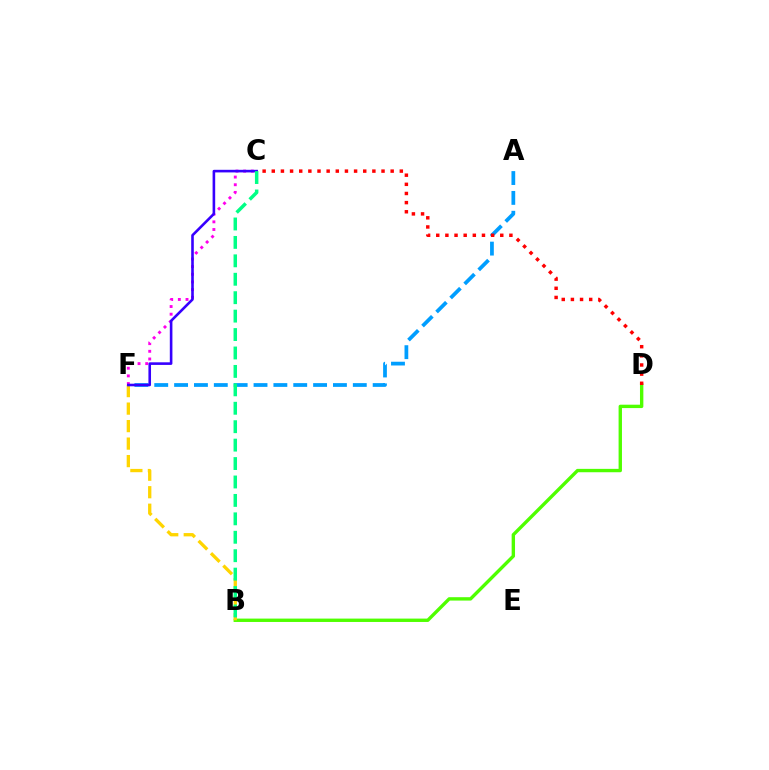{('B', 'D'): [{'color': '#4fff00', 'line_style': 'solid', 'thickness': 2.43}], ('B', 'F'): [{'color': '#ffd500', 'line_style': 'dashed', 'thickness': 2.38}], ('A', 'F'): [{'color': '#009eff', 'line_style': 'dashed', 'thickness': 2.7}], ('C', 'F'): [{'color': '#ff00ed', 'line_style': 'dotted', 'thickness': 2.08}, {'color': '#3700ff', 'line_style': 'solid', 'thickness': 1.88}], ('C', 'D'): [{'color': '#ff0000', 'line_style': 'dotted', 'thickness': 2.48}], ('B', 'C'): [{'color': '#00ff86', 'line_style': 'dashed', 'thickness': 2.5}]}